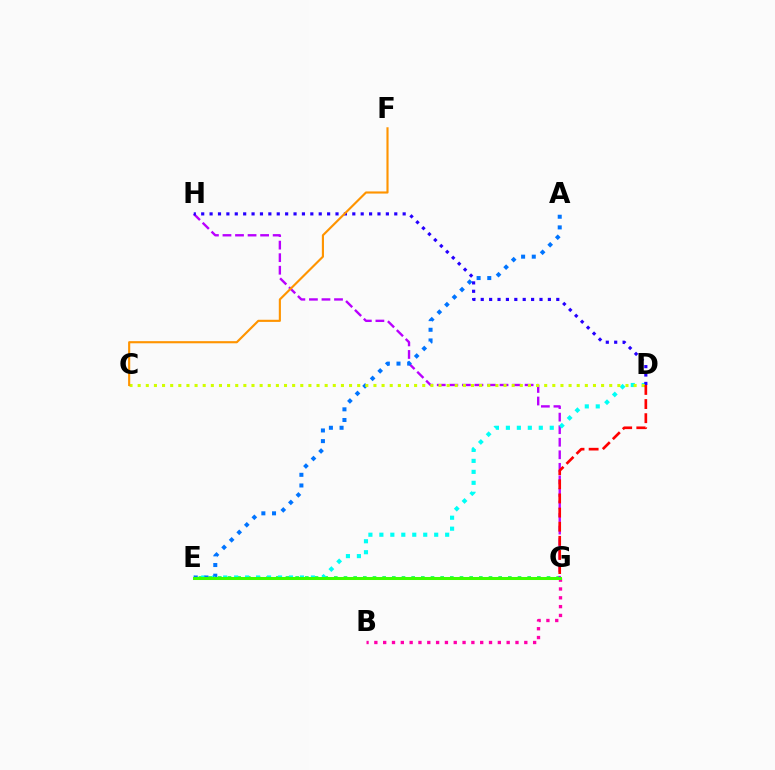{('E', 'G'): [{'color': '#00ff5c', 'line_style': 'dotted', 'thickness': 2.63}, {'color': '#3dff00', 'line_style': 'solid', 'thickness': 2.18}], ('G', 'H'): [{'color': '#b900ff', 'line_style': 'dashed', 'thickness': 1.7}], ('D', 'E'): [{'color': '#00fff6', 'line_style': 'dotted', 'thickness': 2.98}], ('A', 'E'): [{'color': '#0074ff', 'line_style': 'dotted', 'thickness': 2.9}], ('D', 'H'): [{'color': '#2500ff', 'line_style': 'dotted', 'thickness': 2.28}], ('C', 'D'): [{'color': '#d1ff00', 'line_style': 'dotted', 'thickness': 2.21}], ('B', 'G'): [{'color': '#ff00ac', 'line_style': 'dotted', 'thickness': 2.4}], ('D', 'G'): [{'color': '#ff0000', 'line_style': 'dashed', 'thickness': 1.92}], ('C', 'F'): [{'color': '#ff9400', 'line_style': 'solid', 'thickness': 1.54}]}